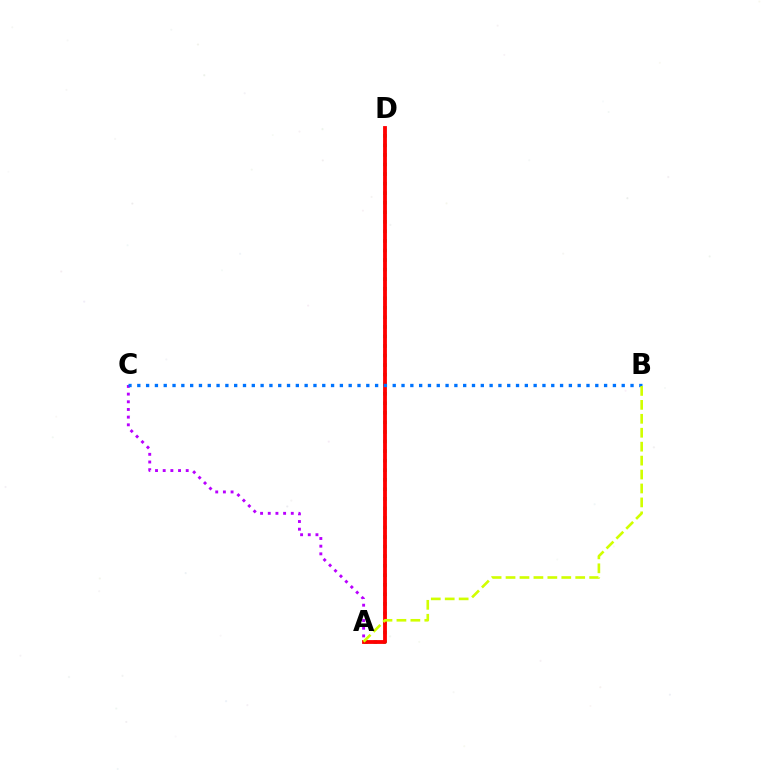{('A', 'C'): [{'color': '#b900ff', 'line_style': 'dotted', 'thickness': 2.09}], ('A', 'D'): [{'color': '#00ff5c', 'line_style': 'dotted', 'thickness': 2.6}, {'color': '#ff0000', 'line_style': 'solid', 'thickness': 2.75}], ('B', 'C'): [{'color': '#0074ff', 'line_style': 'dotted', 'thickness': 2.39}], ('A', 'B'): [{'color': '#d1ff00', 'line_style': 'dashed', 'thickness': 1.89}]}